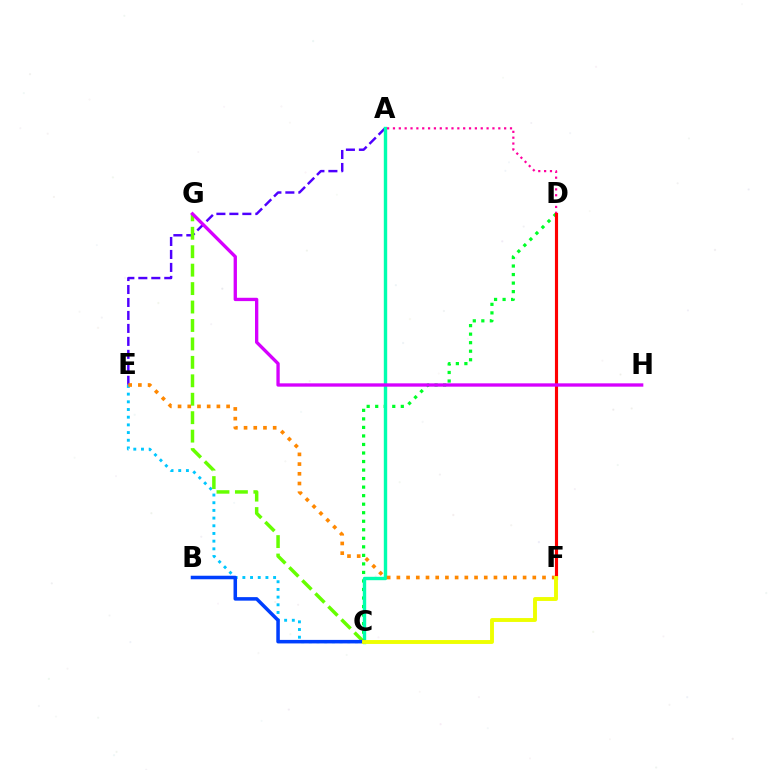{('C', 'D'): [{'color': '#00ff27', 'line_style': 'dotted', 'thickness': 2.32}], ('A', 'E'): [{'color': '#4f00ff', 'line_style': 'dashed', 'thickness': 1.76}], ('A', 'C'): [{'color': '#00ffaf', 'line_style': 'solid', 'thickness': 2.44}], ('C', 'E'): [{'color': '#00c7ff', 'line_style': 'dotted', 'thickness': 2.09}], ('C', 'G'): [{'color': '#66ff00', 'line_style': 'dashed', 'thickness': 2.51}], ('A', 'D'): [{'color': '#ff00a0', 'line_style': 'dotted', 'thickness': 1.59}], ('B', 'C'): [{'color': '#003fff', 'line_style': 'solid', 'thickness': 2.54}], ('E', 'F'): [{'color': '#ff8800', 'line_style': 'dotted', 'thickness': 2.64}], ('D', 'F'): [{'color': '#ff0000', 'line_style': 'solid', 'thickness': 2.25}], ('G', 'H'): [{'color': '#d600ff', 'line_style': 'solid', 'thickness': 2.39}], ('C', 'F'): [{'color': '#eeff00', 'line_style': 'solid', 'thickness': 2.8}]}